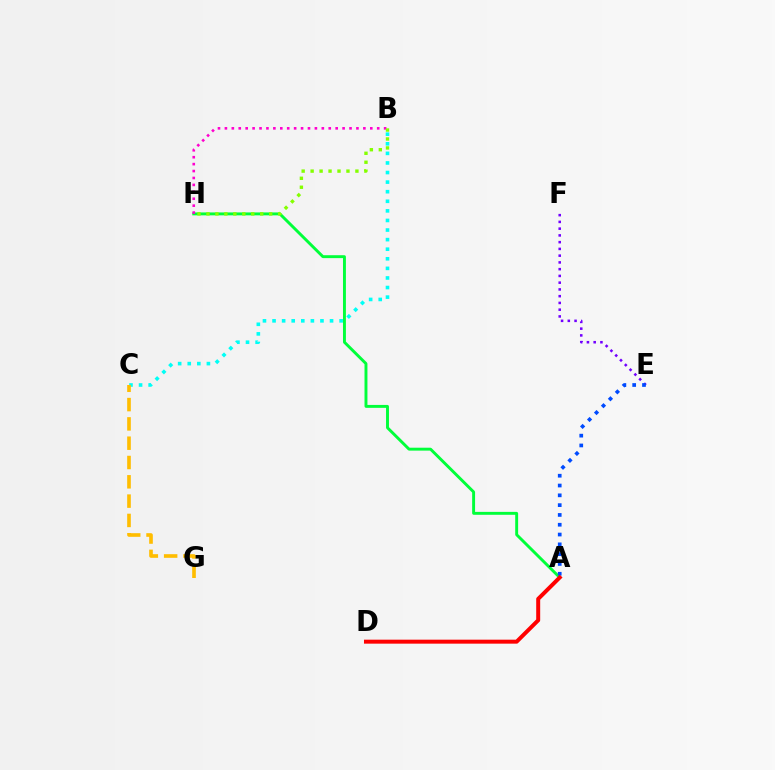{('B', 'C'): [{'color': '#00fff6', 'line_style': 'dotted', 'thickness': 2.6}], ('A', 'H'): [{'color': '#00ff39', 'line_style': 'solid', 'thickness': 2.1}], ('C', 'G'): [{'color': '#ffbd00', 'line_style': 'dashed', 'thickness': 2.62}], ('E', 'F'): [{'color': '#7200ff', 'line_style': 'dotted', 'thickness': 1.83}], ('B', 'H'): [{'color': '#ff00cf', 'line_style': 'dotted', 'thickness': 1.88}, {'color': '#84ff00', 'line_style': 'dotted', 'thickness': 2.43}], ('A', 'E'): [{'color': '#004bff', 'line_style': 'dotted', 'thickness': 2.66}], ('A', 'D'): [{'color': '#ff0000', 'line_style': 'solid', 'thickness': 2.86}]}